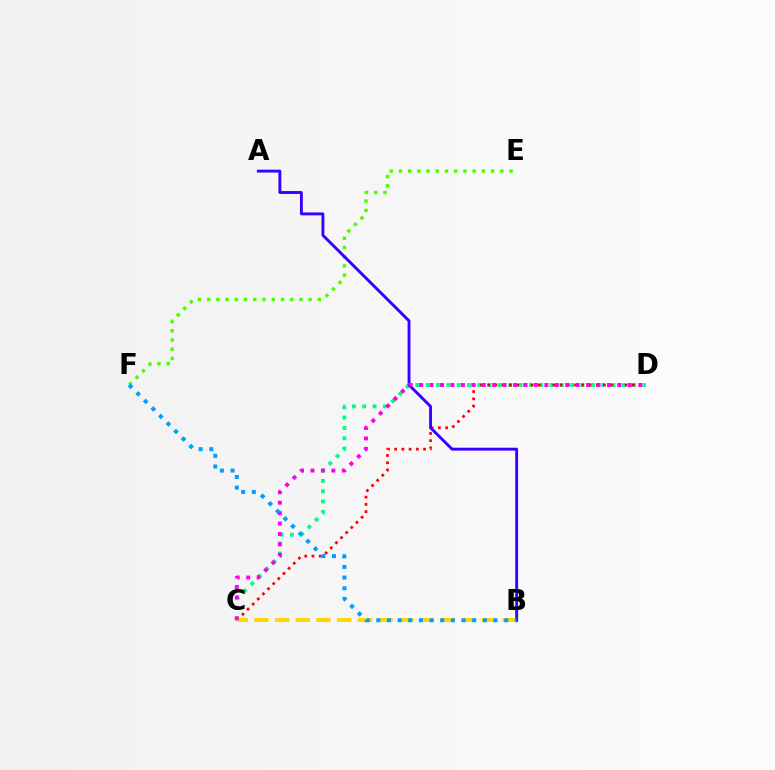{('C', 'D'): [{'color': '#00ff86', 'line_style': 'dotted', 'thickness': 2.8}, {'color': '#ff0000', 'line_style': 'dotted', 'thickness': 1.97}, {'color': '#ff00ed', 'line_style': 'dotted', 'thickness': 2.84}], ('E', 'F'): [{'color': '#4fff00', 'line_style': 'dotted', 'thickness': 2.5}], ('B', 'C'): [{'color': '#ffd500', 'line_style': 'dashed', 'thickness': 2.81}], ('A', 'B'): [{'color': '#3700ff', 'line_style': 'solid', 'thickness': 2.08}], ('B', 'F'): [{'color': '#009eff', 'line_style': 'dotted', 'thickness': 2.9}]}